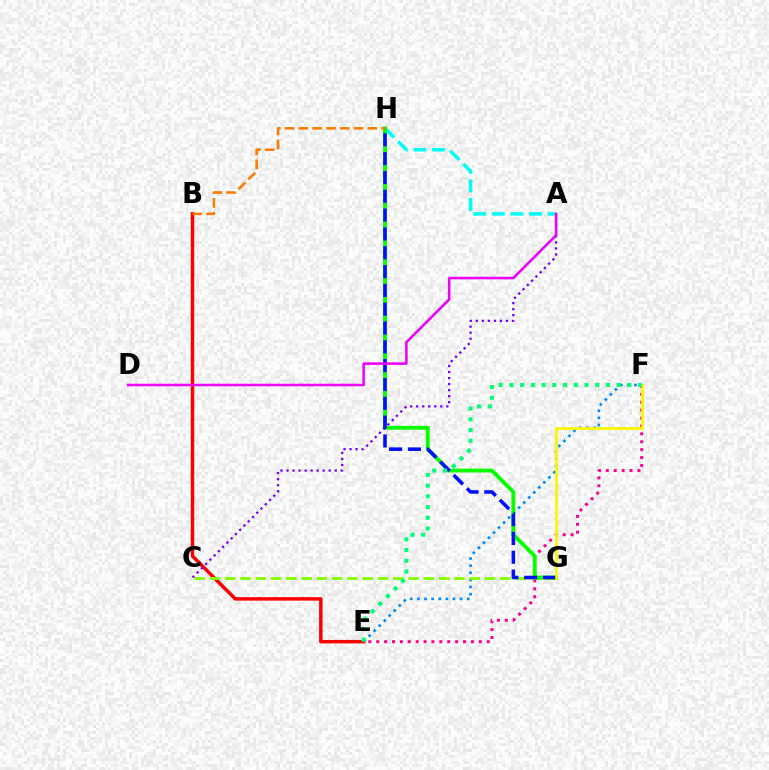{('E', 'F'): [{'color': '#008cff', 'line_style': 'dotted', 'thickness': 1.93}, {'color': '#ff0094', 'line_style': 'dotted', 'thickness': 2.14}, {'color': '#00ff74', 'line_style': 'dotted', 'thickness': 2.92}], ('B', 'E'): [{'color': '#ff0000', 'line_style': 'solid', 'thickness': 2.49}], ('A', 'H'): [{'color': '#00fff6', 'line_style': 'dashed', 'thickness': 2.53}], ('C', 'G'): [{'color': '#84ff00', 'line_style': 'dashed', 'thickness': 2.08}], ('G', 'H'): [{'color': '#08ff00', 'line_style': 'solid', 'thickness': 2.78}, {'color': '#0010ff', 'line_style': 'dashed', 'thickness': 2.56}], ('A', 'C'): [{'color': '#7200ff', 'line_style': 'dotted', 'thickness': 1.64}], ('B', 'H'): [{'color': '#ff7c00', 'line_style': 'dashed', 'thickness': 1.87}], ('F', 'G'): [{'color': '#fcf500', 'line_style': 'solid', 'thickness': 1.96}], ('A', 'D'): [{'color': '#ee00ff', 'line_style': 'solid', 'thickness': 1.82}]}